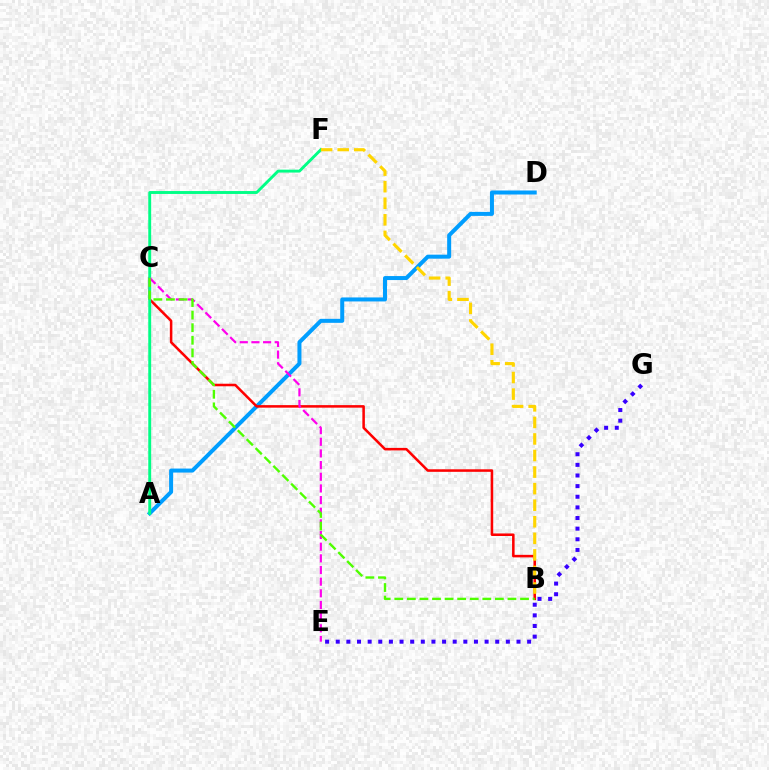{('A', 'D'): [{'color': '#009eff', 'line_style': 'solid', 'thickness': 2.88}], ('B', 'C'): [{'color': '#ff0000', 'line_style': 'solid', 'thickness': 1.83}, {'color': '#4fff00', 'line_style': 'dashed', 'thickness': 1.71}], ('A', 'F'): [{'color': '#00ff86', 'line_style': 'solid', 'thickness': 2.09}], ('C', 'E'): [{'color': '#ff00ed', 'line_style': 'dashed', 'thickness': 1.58}], ('B', 'F'): [{'color': '#ffd500', 'line_style': 'dashed', 'thickness': 2.25}], ('E', 'G'): [{'color': '#3700ff', 'line_style': 'dotted', 'thickness': 2.89}]}